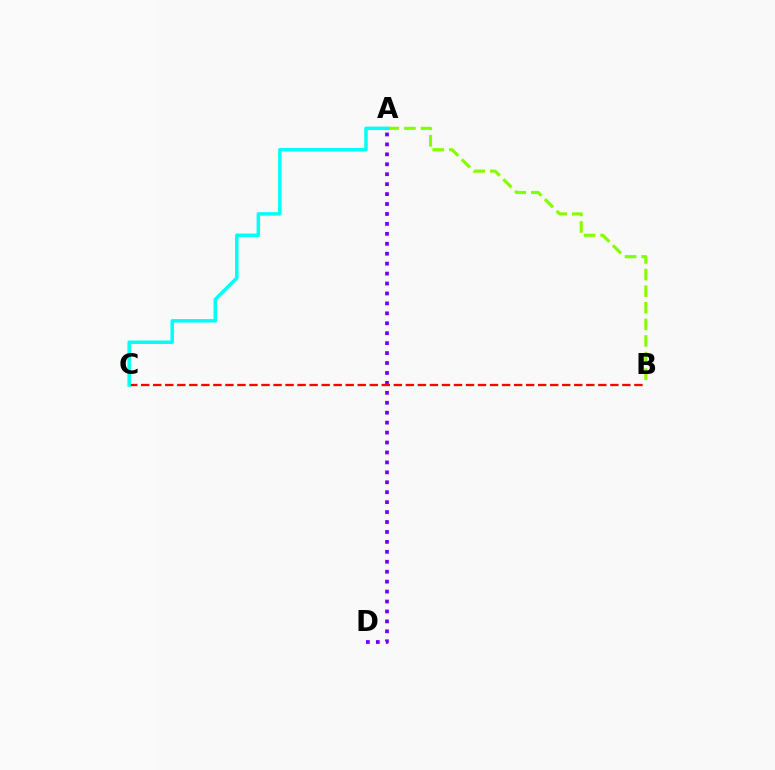{('A', 'B'): [{'color': '#84ff00', 'line_style': 'dashed', 'thickness': 2.25}], ('A', 'D'): [{'color': '#7200ff', 'line_style': 'dotted', 'thickness': 2.7}], ('B', 'C'): [{'color': '#ff0000', 'line_style': 'dashed', 'thickness': 1.63}], ('A', 'C'): [{'color': '#00fff6', 'line_style': 'solid', 'thickness': 2.51}]}